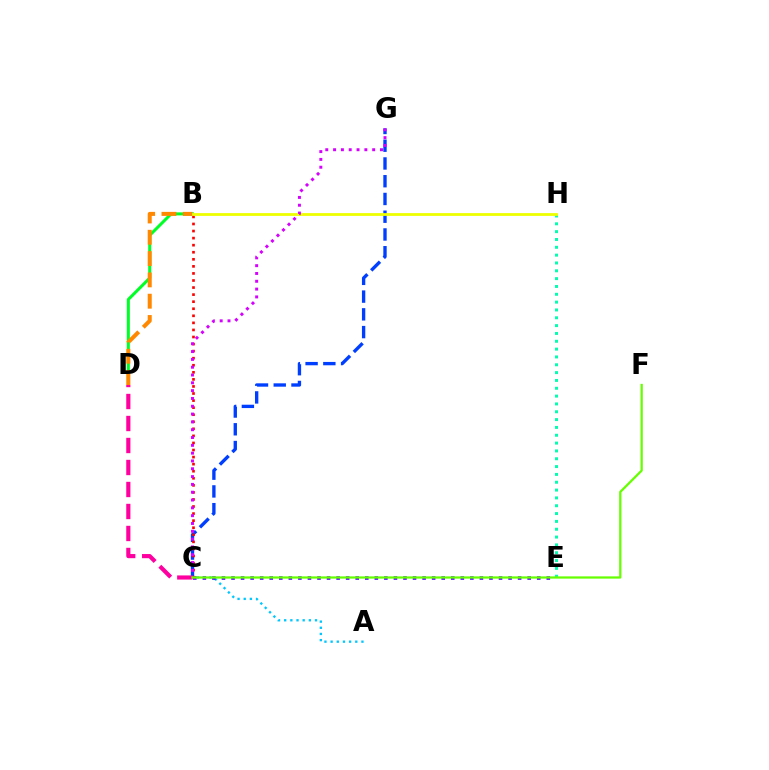{('B', 'D'): [{'color': '#00ff27', 'line_style': 'solid', 'thickness': 2.18}, {'color': '#ff8800', 'line_style': 'dashed', 'thickness': 2.89}], ('A', 'C'): [{'color': '#00c7ff', 'line_style': 'dotted', 'thickness': 1.68}], ('C', 'E'): [{'color': '#4f00ff', 'line_style': 'dotted', 'thickness': 2.6}], ('E', 'H'): [{'color': '#00ffaf', 'line_style': 'dotted', 'thickness': 2.13}], ('C', 'G'): [{'color': '#003fff', 'line_style': 'dashed', 'thickness': 2.41}, {'color': '#d600ff', 'line_style': 'dotted', 'thickness': 2.12}], ('B', 'C'): [{'color': '#ff0000', 'line_style': 'dotted', 'thickness': 1.92}], ('B', 'H'): [{'color': '#eeff00', 'line_style': 'solid', 'thickness': 2.0}], ('C', 'D'): [{'color': '#ff00a0', 'line_style': 'dashed', 'thickness': 2.99}], ('C', 'F'): [{'color': '#66ff00', 'line_style': 'solid', 'thickness': 1.63}]}